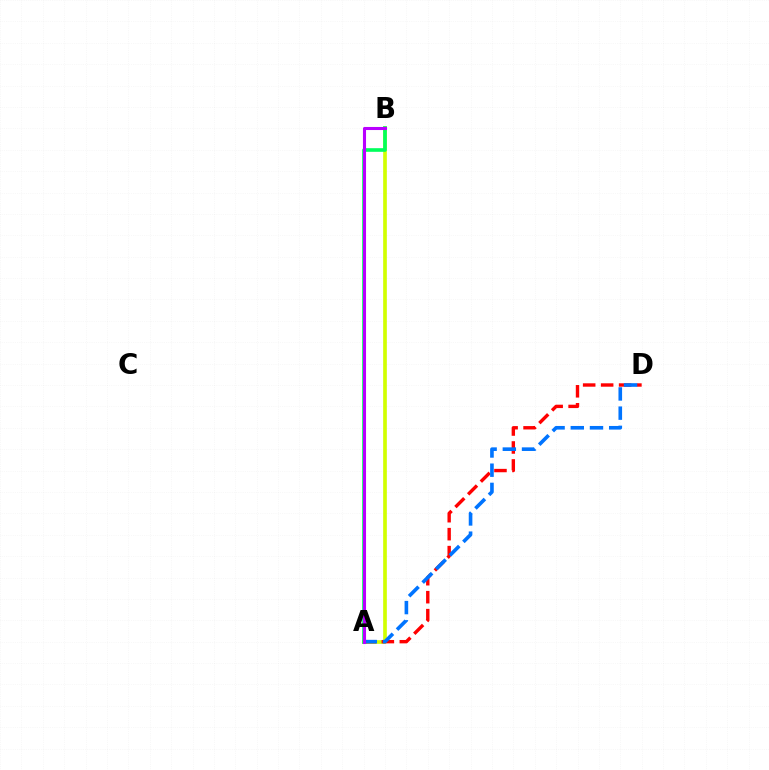{('A', 'B'): [{'color': '#d1ff00', 'line_style': 'solid', 'thickness': 2.64}, {'color': '#00ff5c', 'line_style': 'solid', 'thickness': 2.62}, {'color': '#b900ff', 'line_style': 'solid', 'thickness': 2.21}], ('A', 'D'): [{'color': '#ff0000', 'line_style': 'dashed', 'thickness': 2.44}, {'color': '#0074ff', 'line_style': 'dashed', 'thickness': 2.61}]}